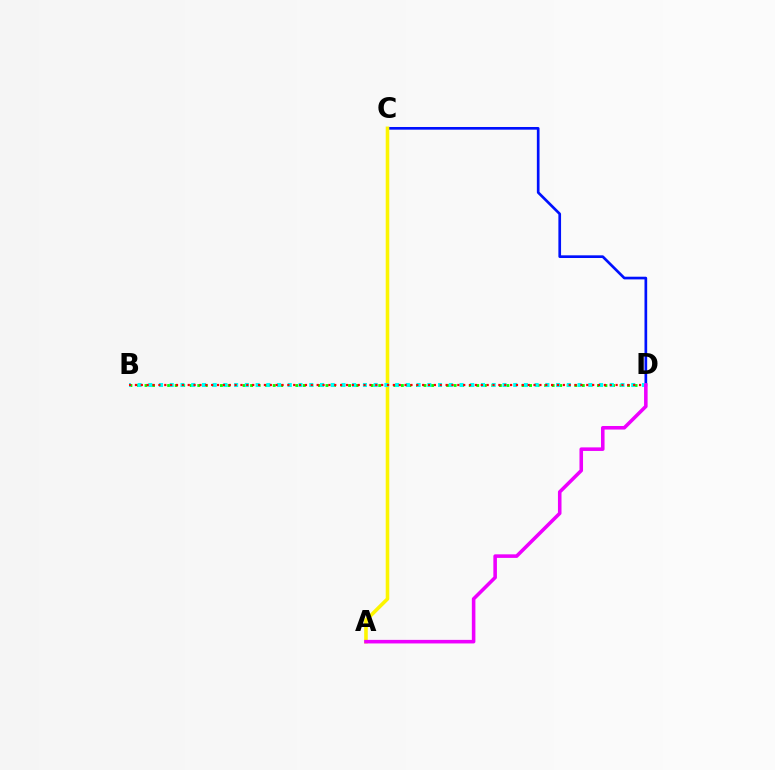{('B', 'D'): [{'color': '#08ff00', 'line_style': 'dotted', 'thickness': 2.05}, {'color': '#00fff6', 'line_style': 'dotted', 'thickness': 2.92}, {'color': '#ff0000', 'line_style': 'dotted', 'thickness': 1.59}], ('C', 'D'): [{'color': '#0010ff', 'line_style': 'solid', 'thickness': 1.93}], ('A', 'C'): [{'color': '#fcf500', 'line_style': 'solid', 'thickness': 2.58}], ('A', 'D'): [{'color': '#ee00ff', 'line_style': 'solid', 'thickness': 2.57}]}